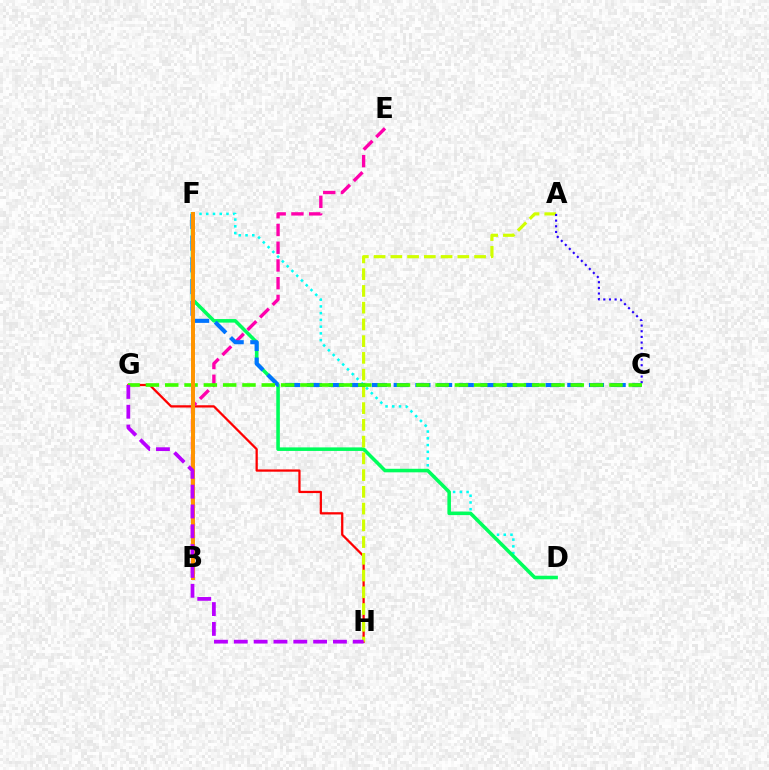{('G', 'H'): [{'color': '#ff0000', 'line_style': 'solid', 'thickness': 1.63}, {'color': '#b900ff', 'line_style': 'dashed', 'thickness': 2.69}], ('D', 'F'): [{'color': '#00fff6', 'line_style': 'dotted', 'thickness': 1.83}, {'color': '#00ff5c', 'line_style': 'solid', 'thickness': 2.56}], ('A', 'H'): [{'color': '#d1ff00', 'line_style': 'dashed', 'thickness': 2.27}], ('A', 'C'): [{'color': '#2500ff', 'line_style': 'dotted', 'thickness': 1.54}], ('B', 'E'): [{'color': '#ff00ac', 'line_style': 'dashed', 'thickness': 2.41}], ('C', 'F'): [{'color': '#0074ff', 'line_style': 'dashed', 'thickness': 2.95}], ('C', 'G'): [{'color': '#3dff00', 'line_style': 'dashed', 'thickness': 2.62}], ('B', 'F'): [{'color': '#ff9400', 'line_style': 'solid', 'thickness': 2.86}]}